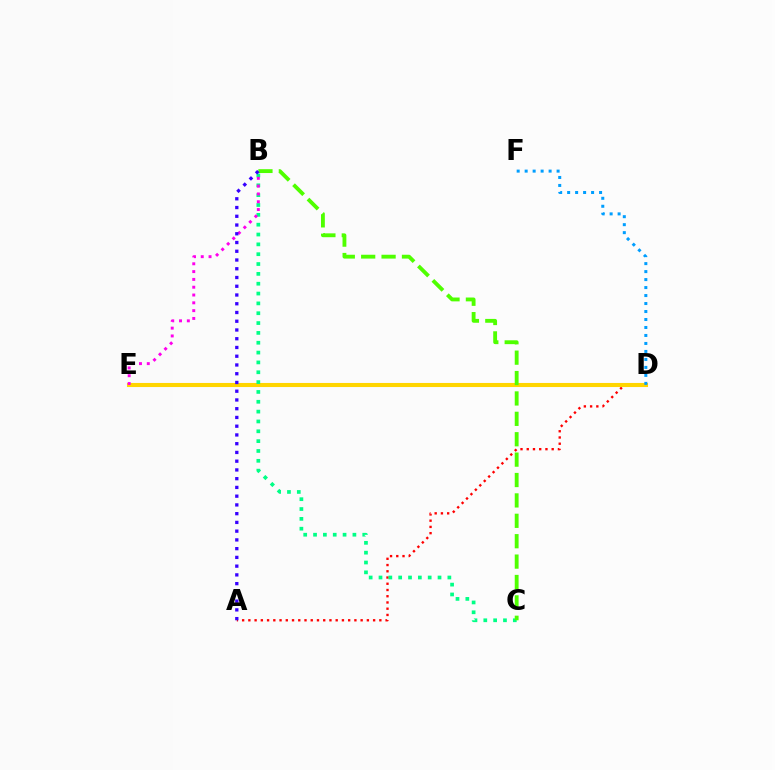{('A', 'D'): [{'color': '#ff0000', 'line_style': 'dotted', 'thickness': 1.69}], ('D', 'E'): [{'color': '#ffd500', 'line_style': 'solid', 'thickness': 2.94}], ('B', 'C'): [{'color': '#00ff86', 'line_style': 'dotted', 'thickness': 2.67}, {'color': '#4fff00', 'line_style': 'dashed', 'thickness': 2.77}], ('B', 'E'): [{'color': '#ff00ed', 'line_style': 'dotted', 'thickness': 2.12}], ('D', 'F'): [{'color': '#009eff', 'line_style': 'dotted', 'thickness': 2.17}], ('A', 'B'): [{'color': '#3700ff', 'line_style': 'dotted', 'thickness': 2.38}]}